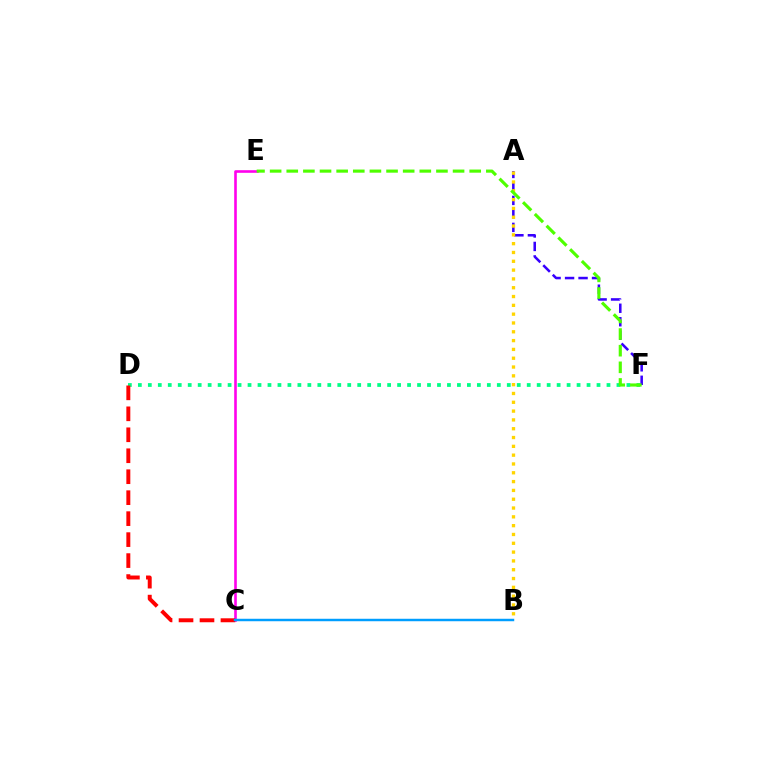{('D', 'F'): [{'color': '#00ff86', 'line_style': 'dotted', 'thickness': 2.71}], ('C', 'E'): [{'color': '#ff00ed', 'line_style': 'solid', 'thickness': 1.89}], ('A', 'F'): [{'color': '#3700ff', 'line_style': 'dashed', 'thickness': 1.83}], ('A', 'B'): [{'color': '#ffd500', 'line_style': 'dotted', 'thickness': 2.39}], ('C', 'D'): [{'color': '#ff0000', 'line_style': 'dashed', 'thickness': 2.85}], ('E', 'F'): [{'color': '#4fff00', 'line_style': 'dashed', 'thickness': 2.26}], ('B', 'C'): [{'color': '#009eff', 'line_style': 'solid', 'thickness': 1.77}]}